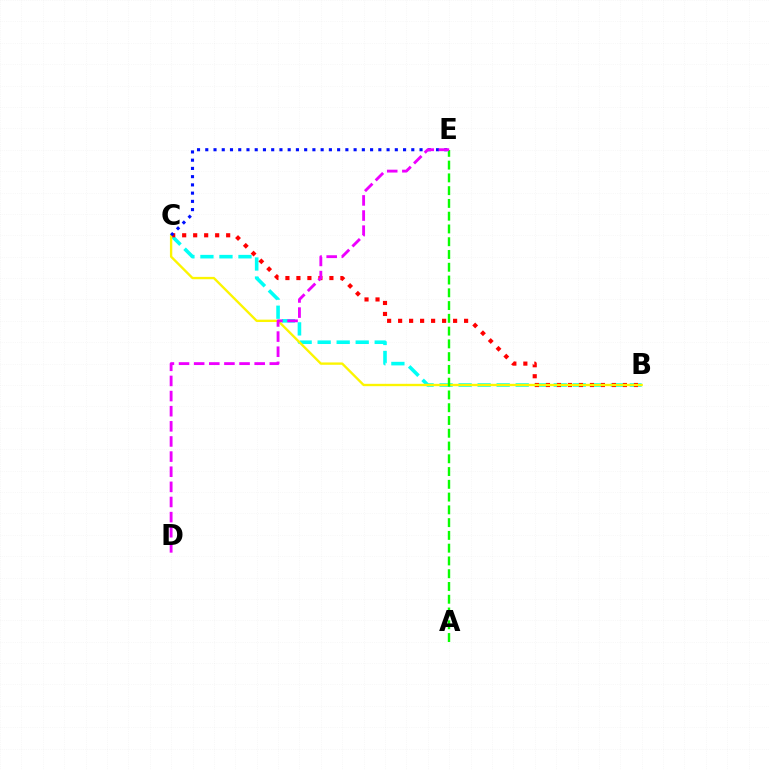{('B', 'C'): [{'color': '#00fff6', 'line_style': 'dashed', 'thickness': 2.58}, {'color': '#ff0000', 'line_style': 'dotted', 'thickness': 2.99}, {'color': '#fcf500', 'line_style': 'solid', 'thickness': 1.69}], ('C', 'E'): [{'color': '#0010ff', 'line_style': 'dotted', 'thickness': 2.24}], ('A', 'E'): [{'color': '#08ff00', 'line_style': 'dashed', 'thickness': 1.73}], ('D', 'E'): [{'color': '#ee00ff', 'line_style': 'dashed', 'thickness': 2.06}]}